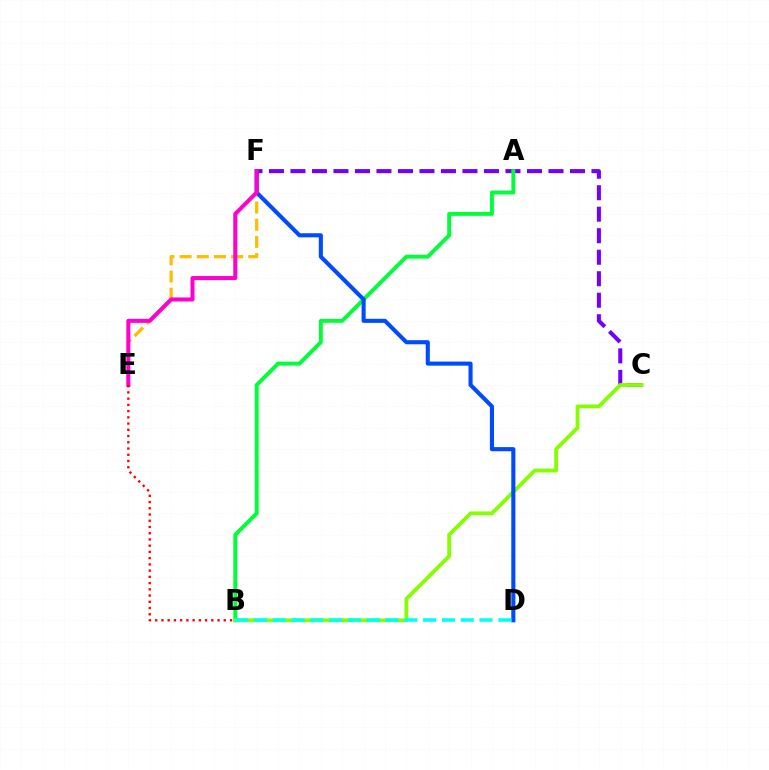{('E', 'F'): [{'color': '#ffbd00', 'line_style': 'dashed', 'thickness': 2.33}, {'color': '#ff00cf', 'line_style': 'solid', 'thickness': 2.9}], ('C', 'F'): [{'color': '#7200ff', 'line_style': 'dashed', 'thickness': 2.92}], ('A', 'B'): [{'color': '#00ff39', 'line_style': 'solid', 'thickness': 2.83}], ('B', 'C'): [{'color': '#84ff00', 'line_style': 'solid', 'thickness': 2.74}], ('D', 'F'): [{'color': '#004bff', 'line_style': 'solid', 'thickness': 2.94}], ('B', 'E'): [{'color': '#ff0000', 'line_style': 'dotted', 'thickness': 1.69}], ('B', 'D'): [{'color': '#00fff6', 'line_style': 'dashed', 'thickness': 2.55}]}